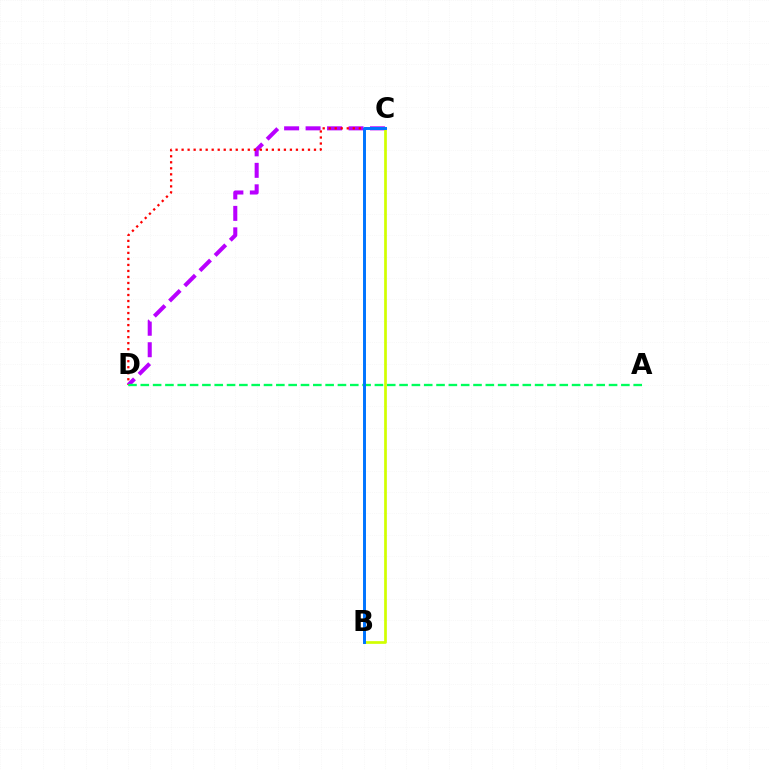{('C', 'D'): [{'color': '#b900ff', 'line_style': 'dashed', 'thickness': 2.92}, {'color': '#ff0000', 'line_style': 'dotted', 'thickness': 1.63}], ('A', 'D'): [{'color': '#00ff5c', 'line_style': 'dashed', 'thickness': 1.67}], ('B', 'C'): [{'color': '#d1ff00', 'line_style': 'solid', 'thickness': 1.95}, {'color': '#0074ff', 'line_style': 'solid', 'thickness': 2.13}]}